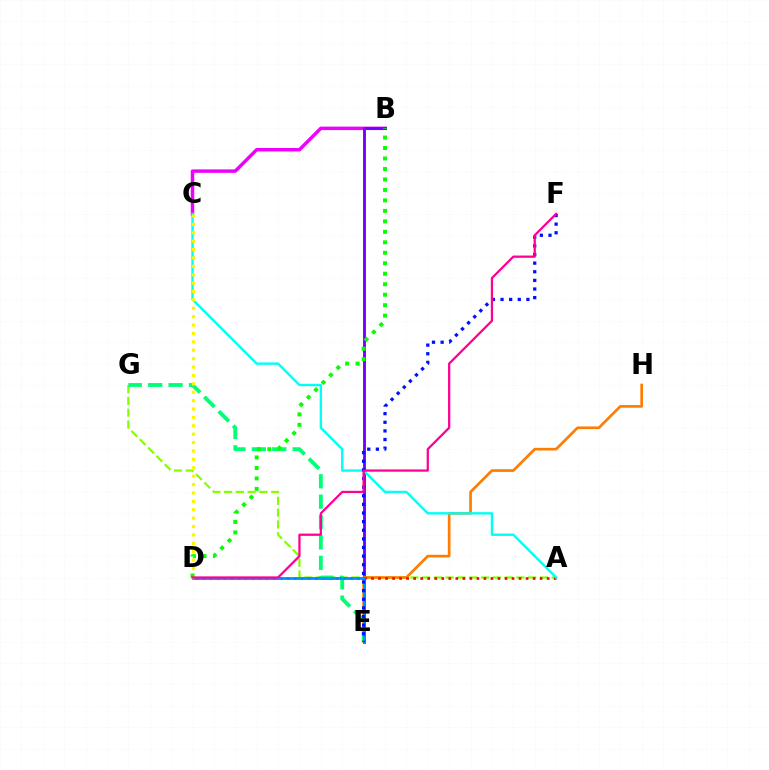{('A', 'G'): [{'color': '#84ff00', 'line_style': 'dashed', 'thickness': 1.6}], ('B', 'C'): [{'color': '#ee00ff', 'line_style': 'solid', 'thickness': 2.49}], ('B', 'E'): [{'color': '#7200ff', 'line_style': 'solid', 'thickness': 2.06}], ('E', 'H'): [{'color': '#ff7c00', 'line_style': 'solid', 'thickness': 1.92}], ('A', 'D'): [{'color': '#ff0000', 'line_style': 'dotted', 'thickness': 1.91}], ('E', 'G'): [{'color': '#00ff74', 'line_style': 'dashed', 'thickness': 2.77}], ('D', 'E'): [{'color': '#008cff', 'line_style': 'solid', 'thickness': 1.95}], ('A', 'C'): [{'color': '#00fff6', 'line_style': 'solid', 'thickness': 1.72}], ('C', 'D'): [{'color': '#fcf500', 'line_style': 'dotted', 'thickness': 2.28}], ('E', 'F'): [{'color': '#0010ff', 'line_style': 'dotted', 'thickness': 2.34}], ('B', 'D'): [{'color': '#08ff00', 'line_style': 'dotted', 'thickness': 2.85}], ('D', 'F'): [{'color': '#ff0094', 'line_style': 'solid', 'thickness': 1.62}]}